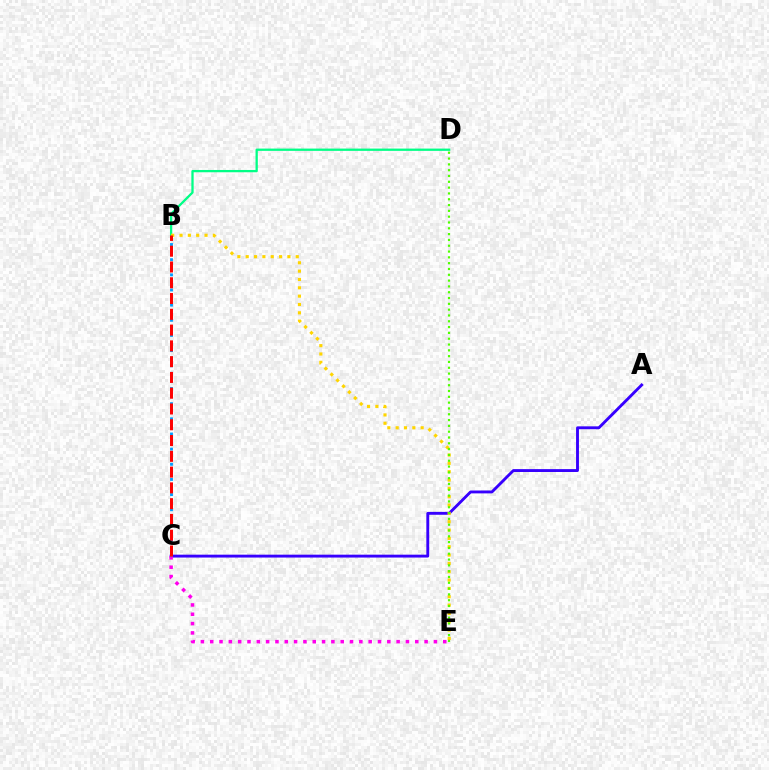{('A', 'C'): [{'color': '#3700ff', 'line_style': 'solid', 'thickness': 2.07}], ('C', 'E'): [{'color': '#ff00ed', 'line_style': 'dotted', 'thickness': 2.53}], ('B', 'C'): [{'color': '#009eff', 'line_style': 'dotted', 'thickness': 2.06}, {'color': '#ff0000', 'line_style': 'dashed', 'thickness': 2.14}], ('B', 'D'): [{'color': '#00ff86', 'line_style': 'solid', 'thickness': 1.65}], ('B', 'E'): [{'color': '#ffd500', 'line_style': 'dotted', 'thickness': 2.27}], ('D', 'E'): [{'color': '#4fff00', 'line_style': 'dotted', 'thickness': 1.58}]}